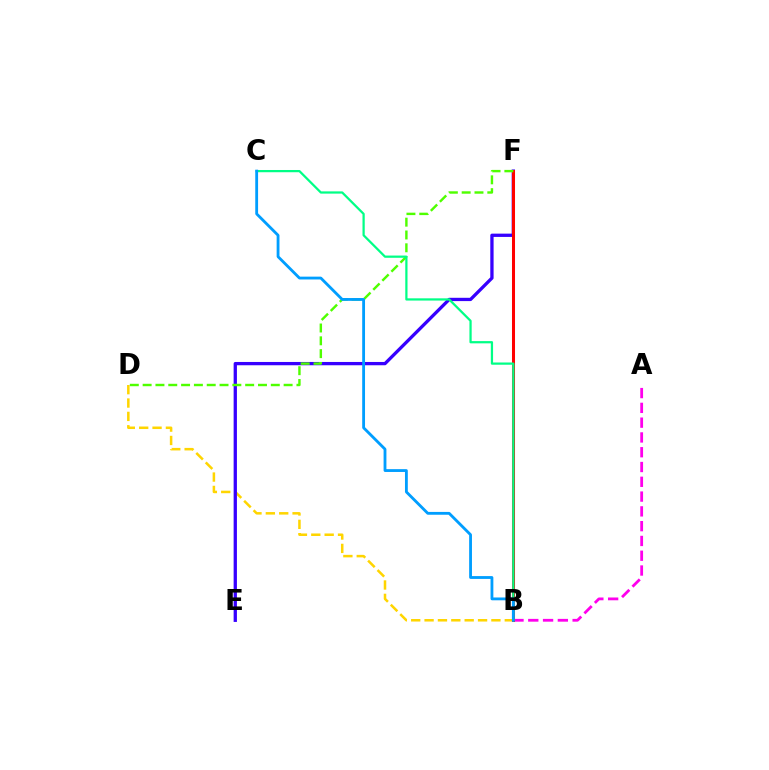{('A', 'B'): [{'color': '#ff00ed', 'line_style': 'dashed', 'thickness': 2.01}], ('B', 'D'): [{'color': '#ffd500', 'line_style': 'dashed', 'thickness': 1.82}], ('E', 'F'): [{'color': '#3700ff', 'line_style': 'solid', 'thickness': 2.37}], ('B', 'F'): [{'color': '#ff0000', 'line_style': 'solid', 'thickness': 2.18}], ('D', 'F'): [{'color': '#4fff00', 'line_style': 'dashed', 'thickness': 1.74}], ('B', 'C'): [{'color': '#00ff86', 'line_style': 'solid', 'thickness': 1.61}, {'color': '#009eff', 'line_style': 'solid', 'thickness': 2.03}]}